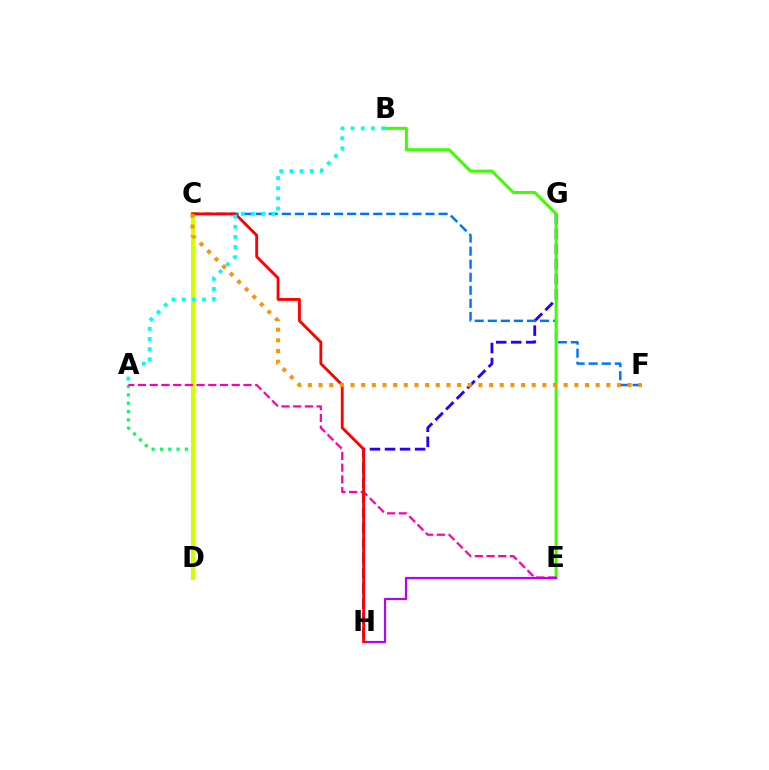{('A', 'D'): [{'color': '#00ff5c', 'line_style': 'dotted', 'thickness': 2.26}], ('C', 'D'): [{'color': '#d1ff00', 'line_style': 'solid', 'thickness': 2.92}], ('G', 'H'): [{'color': '#2500ff', 'line_style': 'dashed', 'thickness': 2.04}], ('C', 'F'): [{'color': '#0074ff', 'line_style': 'dashed', 'thickness': 1.77}, {'color': '#ff9400', 'line_style': 'dotted', 'thickness': 2.9}], ('B', 'E'): [{'color': '#3dff00', 'line_style': 'solid', 'thickness': 2.17}], ('A', 'E'): [{'color': '#ff00ac', 'line_style': 'dashed', 'thickness': 1.59}], ('E', 'H'): [{'color': '#b900ff', 'line_style': 'solid', 'thickness': 1.56}], ('C', 'H'): [{'color': '#ff0000', 'line_style': 'solid', 'thickness': 2.03}], ('A', 'B'): [{'color': '#00fff6', 'line_style': 'dotted', 'thickness': 2.76}]}